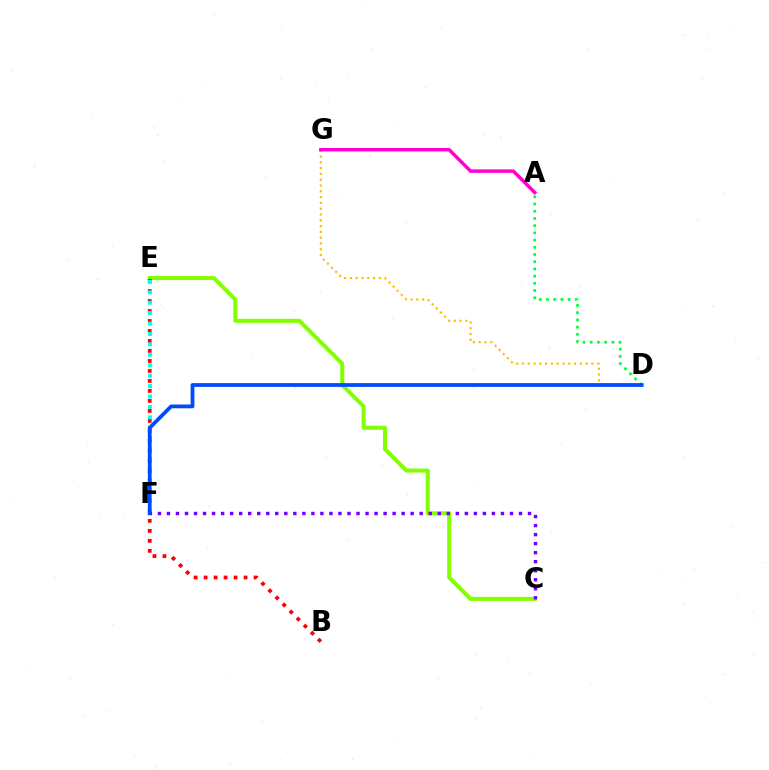{('D', 'G'): [{'color': '#ffbd00', 'line_style': 'dotted', 'thickness': 1.57}], ('C', 'E'): [{'color': '#84ff00', 'line_style': 'solid', 'thickness': 2.9}], ('B', 'E'): [{'color': '#ff0000', 'line_style': 'dotted', 'thickness': 2.72}], ('A', 'D'): [{'color': '#00ff39', 'line_style': 'dotted', 'thickness': 1.96}], ('E', 'F'): [{'color': '#00fff6', 'line_style': 'dotted', 'thickness': 2.83}], ('A', 'G'): [{'color': '#ff00cf', 'line_style': 'solid', 'thickness': 2.49}], ('D', 'F'): [{'color': '#004bff', 'line_style': 'solid', 'thickness': 2.72}], ('C', 'F'): [{'color': '#7200ff', 'line_style': 'dotted', 'thickness': 2.45}]}